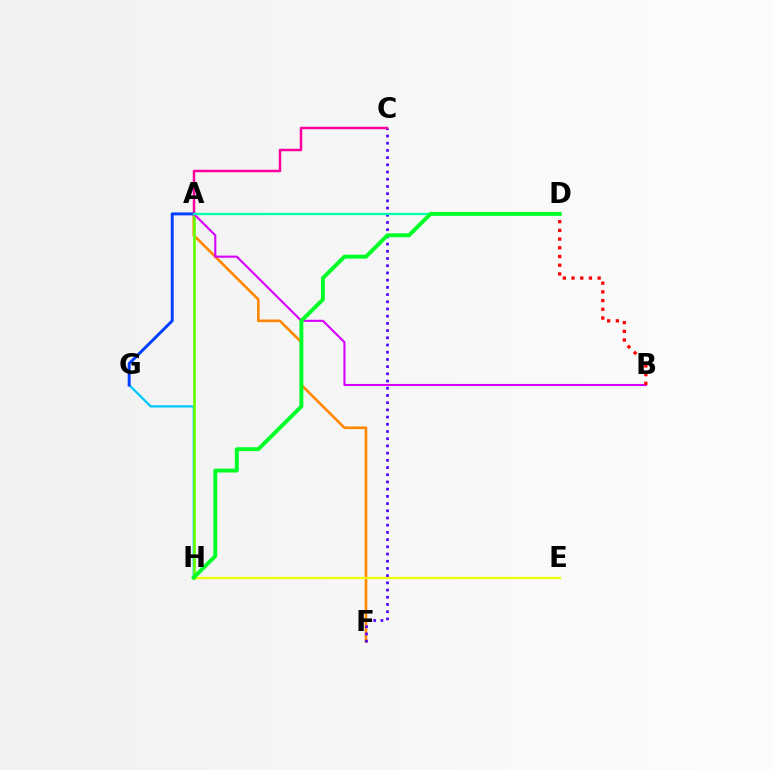{('G', 'H'): [{'color': '#00c7ff', 'line_style': 'solid', 'thickness': 1.63}], ('A', 'F'): [{'color': '#ff8800', 'line_style': 'solid', 'thickness': 1.92}], ('A', 'H'): [{'color': '#66ff00', 'line_style': 'solid', 'thickness': 1.94}], ('C', 'F'): [{'color': '#4f00ff', 'line_style': 'dotted', 'thickness': 1.96}], ('A', 'C'): [{'color': '#ff00a0', 'line_style': 'solid', 'thickness': 1.79}], ('A', 'G'): [{'color': '#003fff', 'line_style': 'solid', 'thickness': 2.12}], ('A', 'B'): [{'color': '#d600ff', 'line_style': 'solid', 'thickness': 1.51}], ('A', 'D'): [{'color': '#00ffaf', 'line_style': 'solid', 'thickness': 1.64}], ('E', 'H'): [{'color': '#eeff00', 'line_style': 'solid', 'thickness': 1.61}], ('B', 'D'): [{'color': '#ff0000', 'line_style': 'dotted', 'thickness': 2.37}], ('D', 'H'): [{'color': '#00ff27', 'line_style': 'solid', 'thickness': 2.82}]}